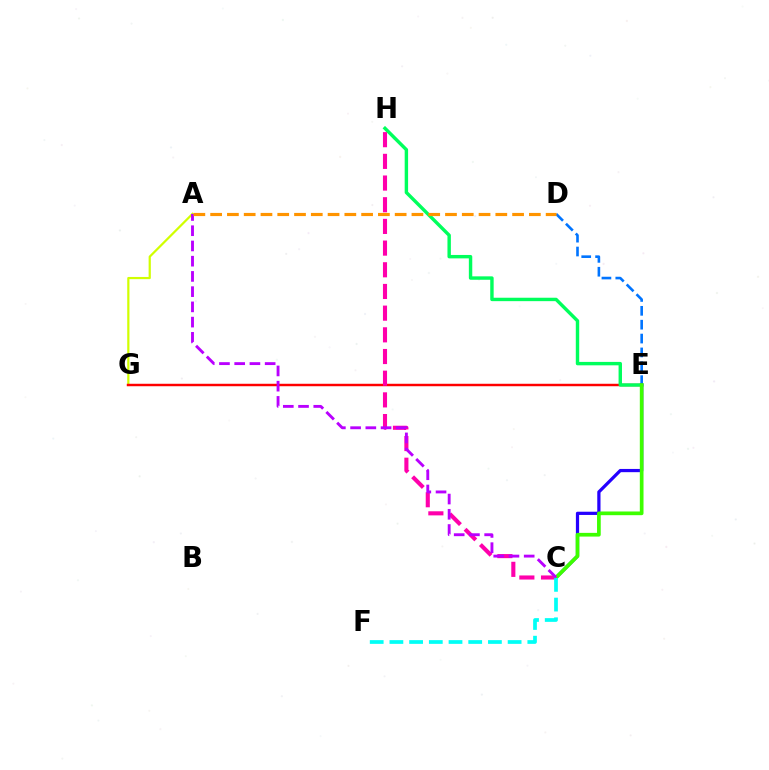{('A', 'G'): [{'color': '#d1ff00', 'line_style': 'solid', 'thickness': 1.59}], ('E', 'G'): [{'color': '#ff0000', 'line_style': 'solid', 'thickness': 1.77}], ('E', 'H'): [{'color': '#00ff5c', 'line_style': 'solid', 'thickness': 2.46}], ('D', 'E'): [{'color': '#0074ff', 'line_style': 'dashed', 'thickness': 1.88}], ('C', 'E'): [{'color': '#2500ff', 'line_style': 'solid', 'thickness': 2.33}, {'color': '#3dff00', 'line_style': 'solid', 'thickness': 2.66}], ('C', 'H'): [{'color': '#ff00ac', 'line_style': 'dashed', 'thickness': 2.95}], ('C', 'F'): [{'color': '#00fff6', 'line_style': 'dashed', 'thickness': 2.68}], ('A', 'C'): [{'color': '#b900ff', 'line_style': 'dashed', 'thickness': 2.07}], ('A', 'D'): [{'color': '#ff9400', 'line_style': 'dashed', 'thickness': 2.28}]}